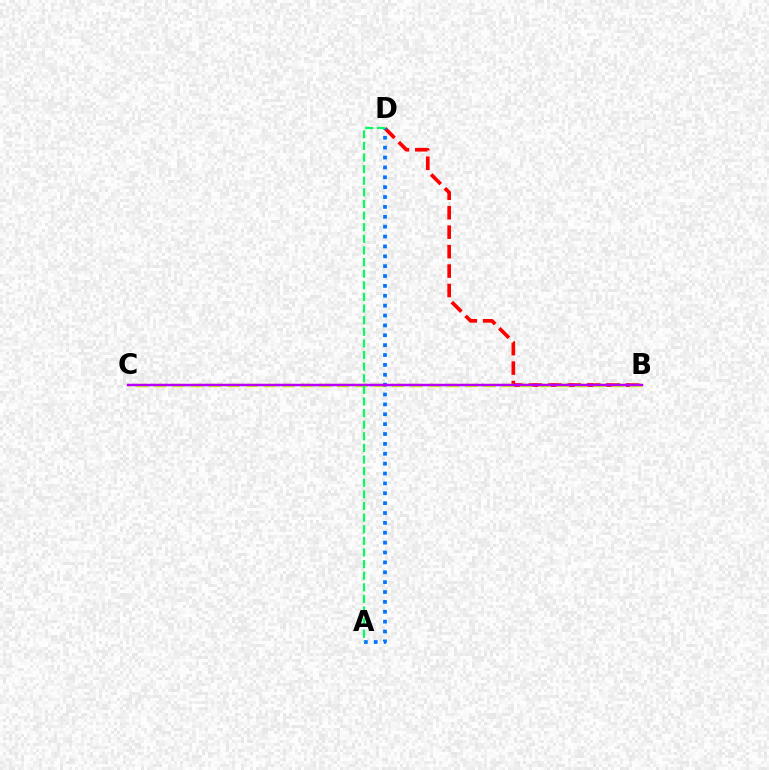{('B', 'D'): [{'color': '#ff0000', 'line_style': 'dashed', 'thickness': 2.64}], ('B', 'C'): [{'color': '#d1ff00', 'line_style': 'dashed', 'thickness': 2.49}, {'color': '#b900ff', 'line_style': 'solid', 'thickness': 1.79}], ('A', 'D'): [{'color': '#0074ff', 'line_style': 'dotted', 'thickness': 2.68}, {'color': '#00ff5c', 'line_style': 'dashed', 'thickness': 1.58}]}